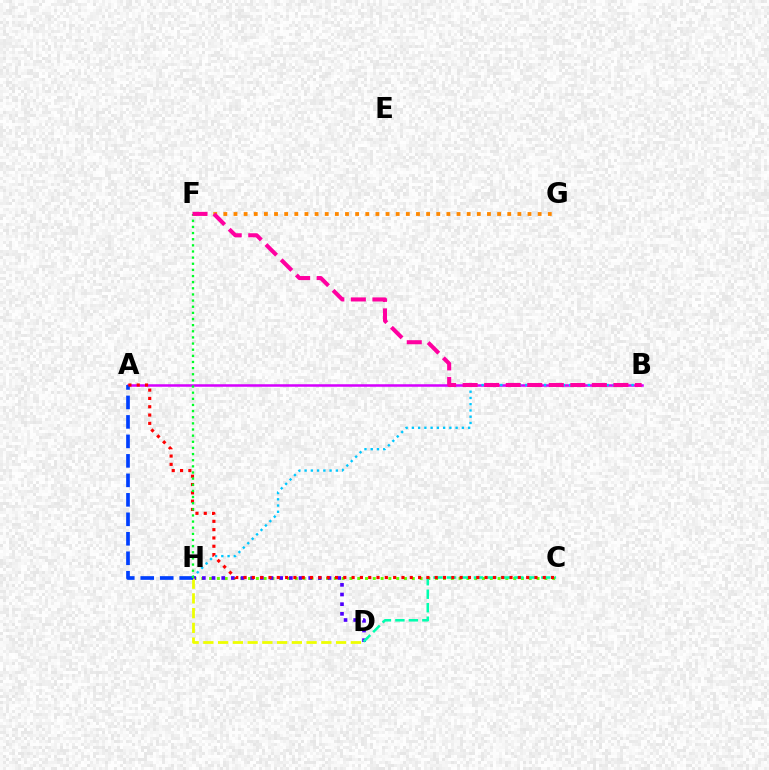{('A', 'B'): [{'color': '#d600ff', 'line_style': 'solid', 'thickness': 1.81}], ('C', 'H'): [{'color': '#66ff00', 'line_style': 'dotted', 'thickness': 2.12}], ('B', 'H'): [{'color': '#00c7ff', 'line_style': 'dotted', 'thickness': 1.7}], ('D', 'H'): [{'color': '#4f00ff', 'line_style': 'dotted', 'thickness': 2.63}, {'color': '#eeff00', 'line_style': 'dashed', 'thickness': 2.0}], ('C', 'D'): [{'color': '#00ffaf', 'line_style': 'dashed', 'thickness': 1.83}], ('A', 'H'): [{'color': '#003fff', 'line_style': 'dashed', 'thickness': 2.65}], ('A', 'C'): [{'color': '#ff0000', 'line_style': 'dotted', 'thickness': 2.26}], ('F', 'H'): [{'color': '#00ff27', 'line_style': 'dotted', 'thickness': 1.67}], ('F', 'G'): [{'color': '#ff8800', 'line_style': 'dotted', 'thickness': 2.75}], ('B', 'F'): [{'color': '#ff00a0', 'line_style': 'dashed', 'thickness': 2.93}]}